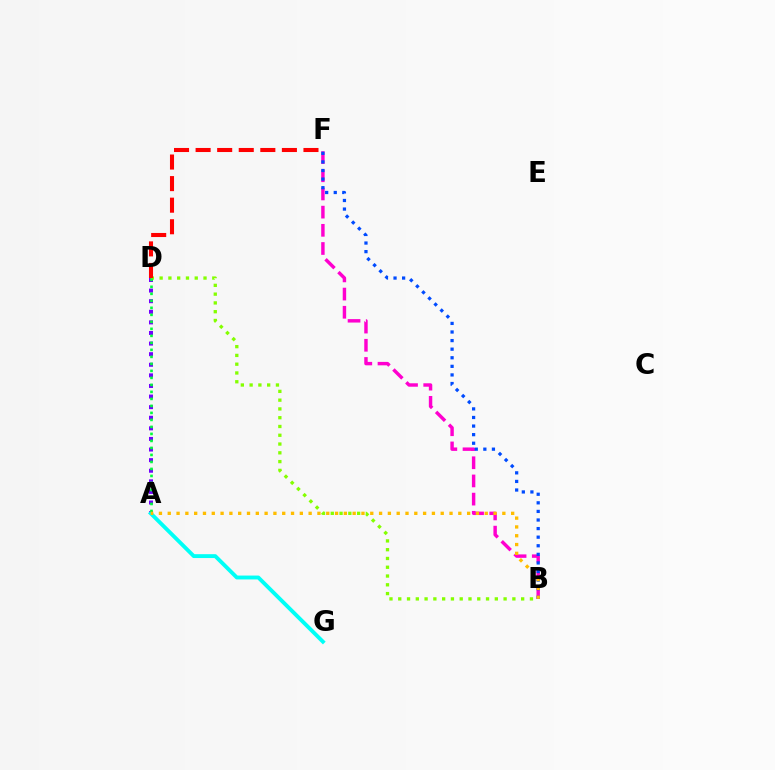{('A', 'D'): [{'color': '#7200ff', 'line_style': 'dotted', 'thickness': 2.88}, {'color': '#00ff39', 'line_style': 'dotted', 'thickness': 1.9}], ('B', 'F'): [{'color': '#ff00cf', 'line_style': 'dashed', 'thickness': 2.47}, {'color': '#004bff', 'line_style': 'dotted', 'thickness': 2.33}], ('B', 'D'): [{'color': '#84ff00', 'line_style': 'dotted', 'thickness': 2.39}], ('A', 'G'): [{'color': '#00fff6', 'line_style': 'solid', 'thickness': 2.79}], ('D', 'F'): [{'color': '#ff0000', 'line_style': 'dashed', 'thickness': 2.93}], ('A', 'B'): [{'color': '#ffbd00', 'line_style': 'dotted', 'thickness': 2.39}]}